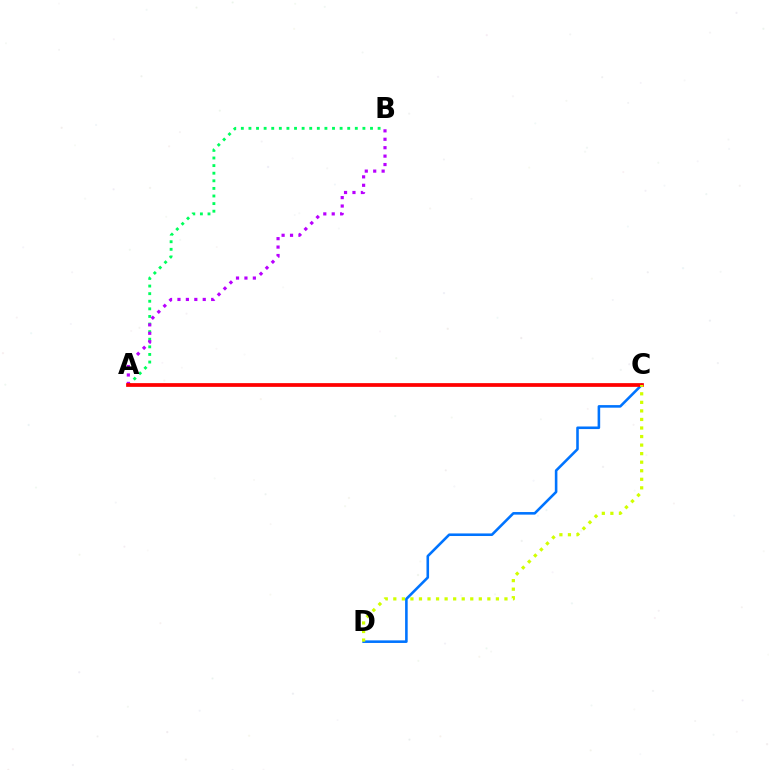{('C', 'D'): [{'color': '#0074ff', 'line_style': 'solid', 'thickness': 1.86}, {'color': '#d1ff00', 'line_style': 'dotted', 'thickness': 2.32}], ('A', 'B'): [{'color': '#00ff5c', 'line_style': 'dotted', 'thickness': 2.06}, {'color': '#b900ff', 'line_style': 'dotted', 'thickness': 2.29}], ('A', 'C'): [{'color': '#ff0000', 'line_style': 'solid', 'thickness': 2.69}]}